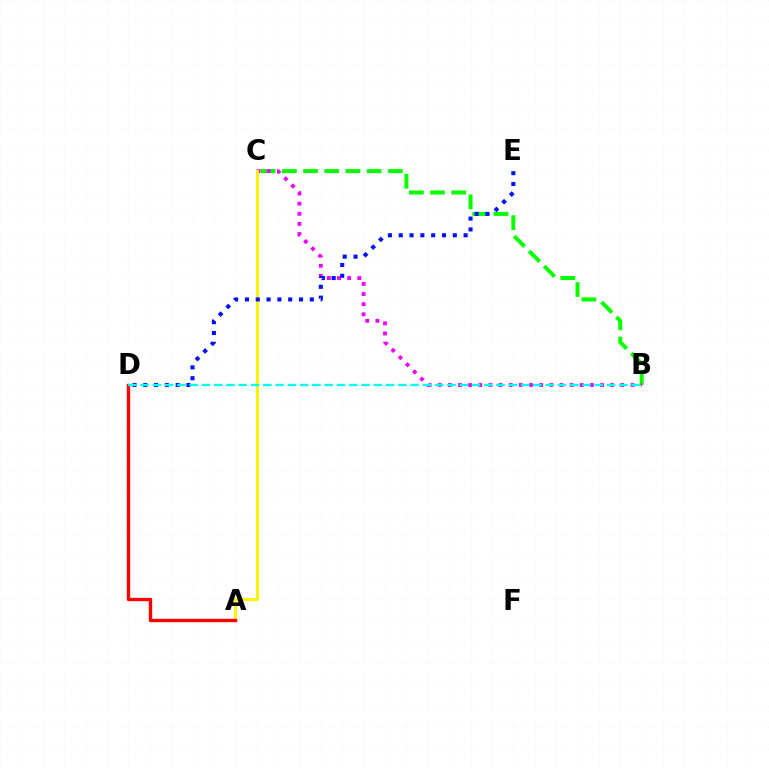{('B', 'C'): [{'color': '#08ff00', 'line_style': 'dashed', 'thickness': 2.88}, {'color': '#ee00ff', 'line_style': 'dotted', 'thickness': 2.76}], ('A', 'C'): [{'color': '#fcf500', 'line_style': 'solid', 'thickness': 2.17}], ('A', 'D'): [{'color': '#ff0000', 'line_style': 'solid', 'thickness': 2.42}], ('D', 'E'): [{'color': '#0010ff', 'line_style': 'dotted', 'thickness': 2.94}], ('B', 'D'): [{'color': '#00fff6', 'line_style': 'dashed', 'thickness': 1.67}]}